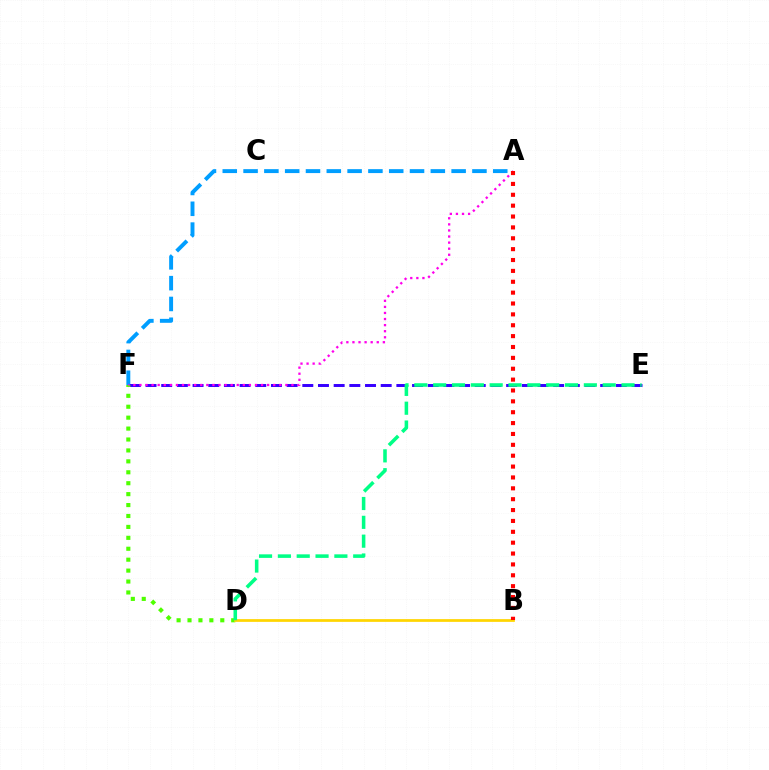{('A', 'F'): [{'color': '#009eff', 'line_style': 'dashed', 'thickness': 2.83}, {'color': '#ff00ed', 'line_style': 'dotted', 'thickness': 1.65}], ('E', 'F'): [{'color': '#3700ff', 'line_style': 'dashed', 'thickness': 2.13}], ('D', 'F'): [{'color': '#4fff00', 'line_style': 'dotted', 'thickness': 2.97}], ('B', 'D'): [{'color': '#ffd500', 'line_style': 'solid', 'thickness': 1.97}], ('D', 'E'): [{'color': '#00ff86', 'line_style': 'dashed', 'thickness': 2.56}], ('A', 'B'): [{'color': '#ff0000', 'line_style': 'dotted', 'thickness': 2.95}]}